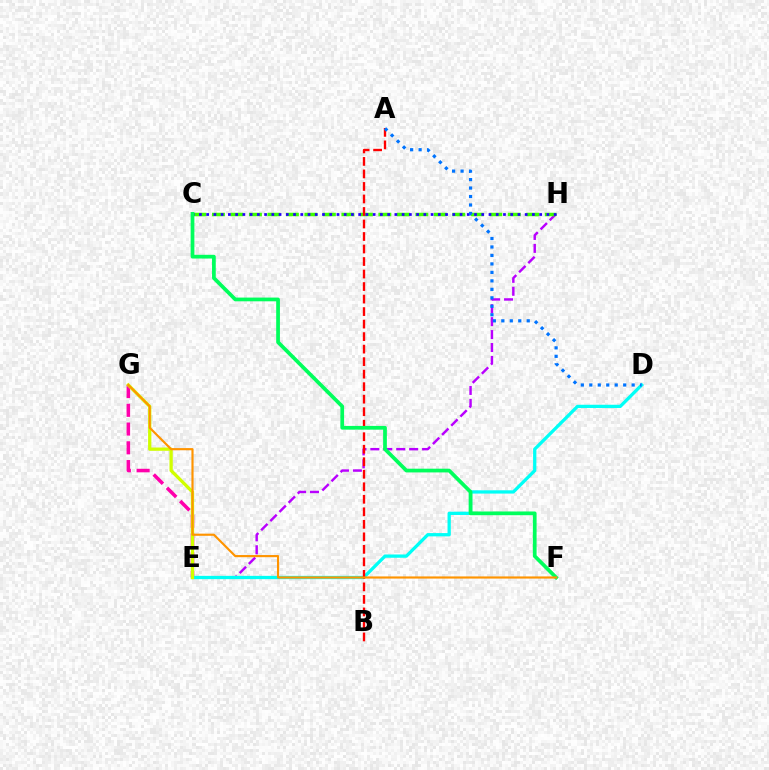{('E', 'H'): [{'color': '#b900ff', 'line_style': 'dashed', 'thickness': 1.76}], ('E', 'G'): [{'color': '#ff00ac', 'line_style': 'dashed', 'thickness': 2.55}, {'color': '#d1ff00', 'line_style': 'solid', 'thickness': 2.35}], ('D', 'E'): [{'color': '#00fff6', 'line_style': 'solid', 'thickness': 2.36}], ('C', 'H'): [{'color': '#3dff00', 'line_style': 'dashed', 'thickness': 2.51}, {'color': '#2500ff', 'line_style': 'dotted', 'thickness': 1.97}], ('A', 'B'): [{'color': '#ff0000', 'line_style': 'dashed', 'thickness': 1.7}], ('A', 'D'): [{'color': '#0074ff', 'line_style': 'dotted', 'thickness': 2.3}], ('C', 'F'): [{'color': '#00ff5c', 'line_style': 'solid', 'thickness': 2.69}], ('F', 'G'): [{'color': '#ff9400', 'line_style': 'solid', 'thickness': 1.55}]}